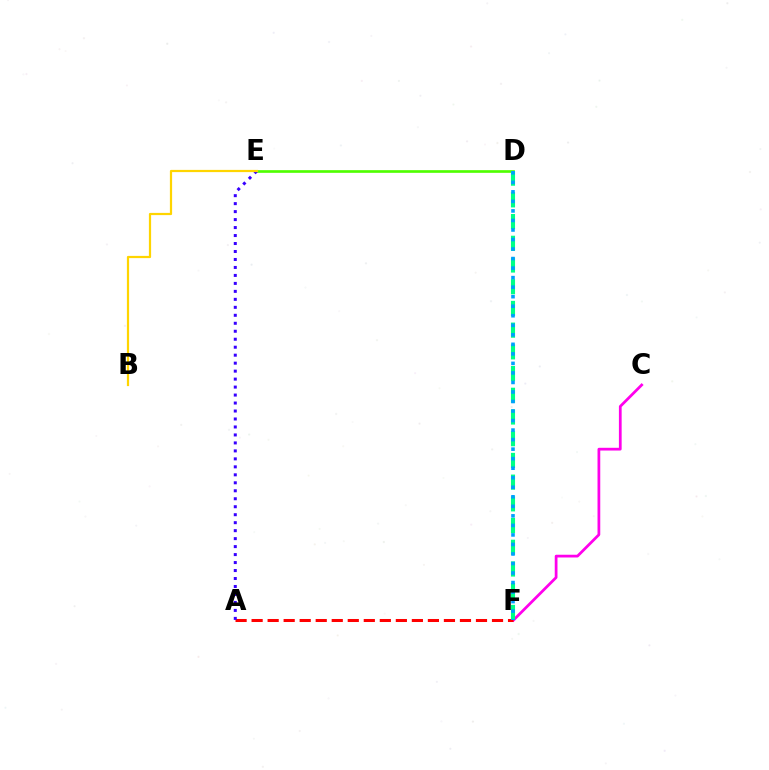{('C', 'F'): [{'color': '#ff00ed', 'line_style': 'solid', 'thickness': 1.98}], ('A', 'F'): [{'color': '#ff0000', 'line_style': 'dashed', 'thickness': 2.18}], ('D', 'E'): [{'color': '#4fff00', 'line_style': 'solid', 'thickness': 1.92}], ('D', 'F'): [{'color': '#00ff86', 'line_style': 'dashed', 'thickness': 2.95}, {'color': '#009eff', 'line_style': 'dotted', 'thickness': 2.59}], ('A', 'E'): [{'color': '#3700ff', 'line_style': 'dotted', 'thickness': 2.17}], ('B', 'E'): [{'color': '#ffd500', 'line_style': 'solid', 'thickness': 1.6}]}